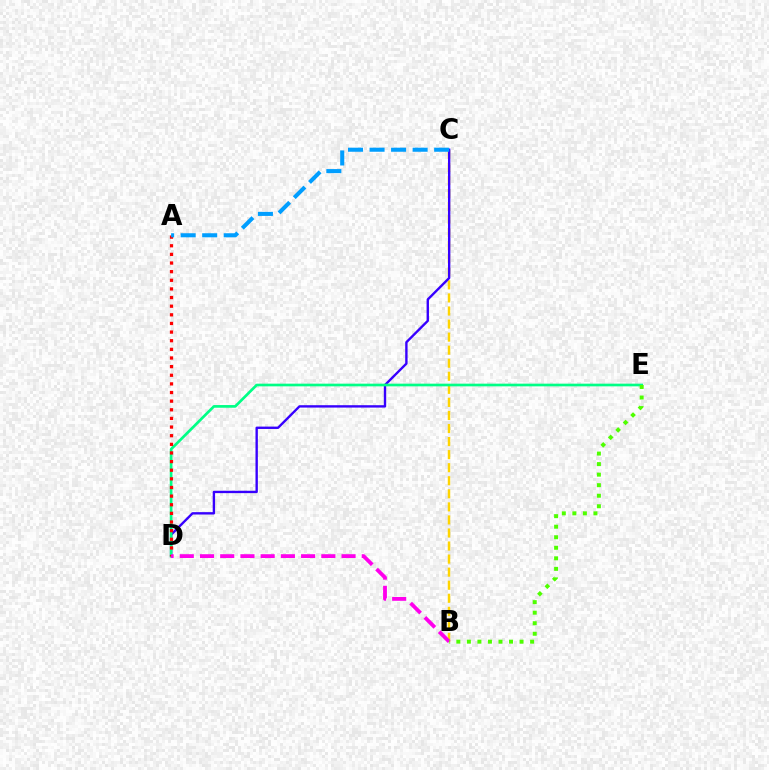{('B', 'C'): [{'color': '#ffd500', 'line_style': 'dashed', 'thickness': 1.77}], ('C', 'D'): [{'color': '#3700ff', 'line_style': 'solid', 'thickness': 1.71}], ('D', 'E'): [{'color': '#00ff86', 'line_style': 'solid', 'thickness': 1.93}], ('A', 'D'): [{'color': '#ff0000', 'line_style': 'dotted', 'thickness': 2.35}], ('A', 'C'): [{'color': '#009eff', 'line_style': 'dashed', 'thickness': 2.93}], ('B', 'D'): [{'color': '#ff00ed', 'line_style': 'dashed', 'thickness': 2.75}], ('B', 'E'): [{'color': '#4fff00', 'line_style': 'dotted', 'thickness': 2.86}]}